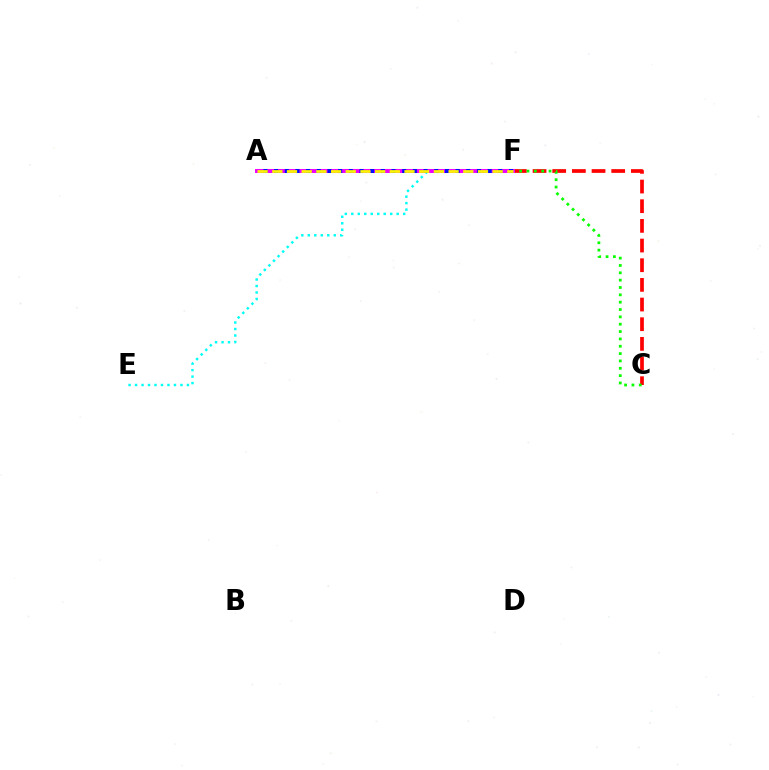{('C', 'F'): [{'color': '#ff0000', 'line_style': 'dashed', 'thickness': 2.67}, {'color': '#08ff00', 'line_style': 'dotted', 'thickness': 2.0}], ('E', 'F'): [{'color': '#00fff6', 'line_style': 'dotted', 'thickness': 1.76}], ('A', 'F'): [{'color': '#ee00ff', 'line_style': 'solid', 'thickness': 2.85}, {'color': '#0010ff', 'line_style': 'dotted', 'thickness': 2.9}, {'color': '#fcf500', 'line_style': 'dashed', 'thickness': 2.0}]}